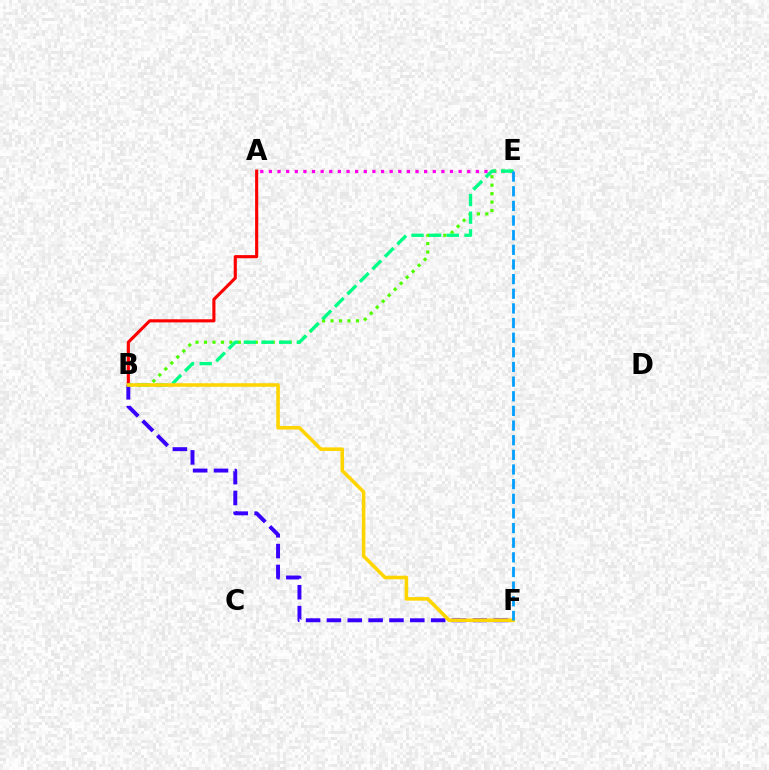{('A', 'E'): [{'color': '#ff00ed', 'line_style': 'dotted', 'thickness': 2.34}], ('A', 'B'): [{'color': '#ff0000', 'line_style': 'solid', 'thickness': 2.24}], ('B', 'F'): [{'color': '#3700ff', 'line_style': 'dashed', 'thickness': 2.83}, {'color': '#ffd500', 'line_style': 'solid', 'thickness': 2.57}], ('B', 'E'): [{'color': '#4fff00', 'line_style': 'dotted', 'thickness': 2.3}, {'color': '#00ff86', 'line_style': 'dashed', 'thickness': 2.4}], ('E', 'F'): [{'color': '#009eff', 'line_style': 'dashed', 'thickness': 1.99}]}